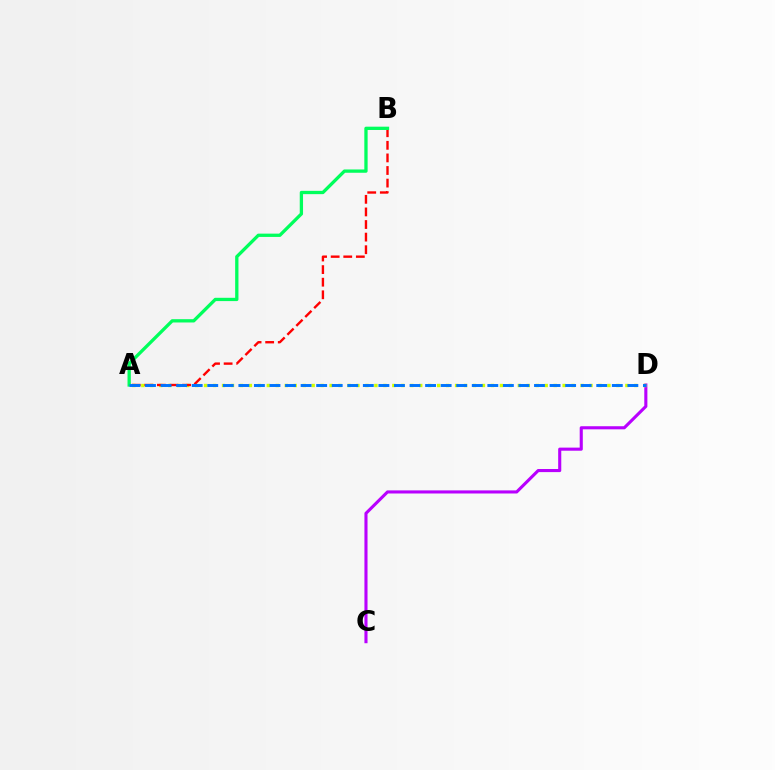{('C', 'D'): [{'color': '#b900ff', 'line_style': 'solid', 'thickness': 2.23}], ('A', 'D'): [{'color': '#d1ff00', 'line_style': 'dotted', 'thickness': 2.44}, {'color': '#0074ff', 'line_style': 'dashed', 'thickness': 2.11}], ('A', 'B'): [{'color': '#ff0000', 'line_style': 'dashed', 'thickness': 1.71}, {'color': '#00ff5c', 'line_style': 'solid', 'thickness': 2.37}]}